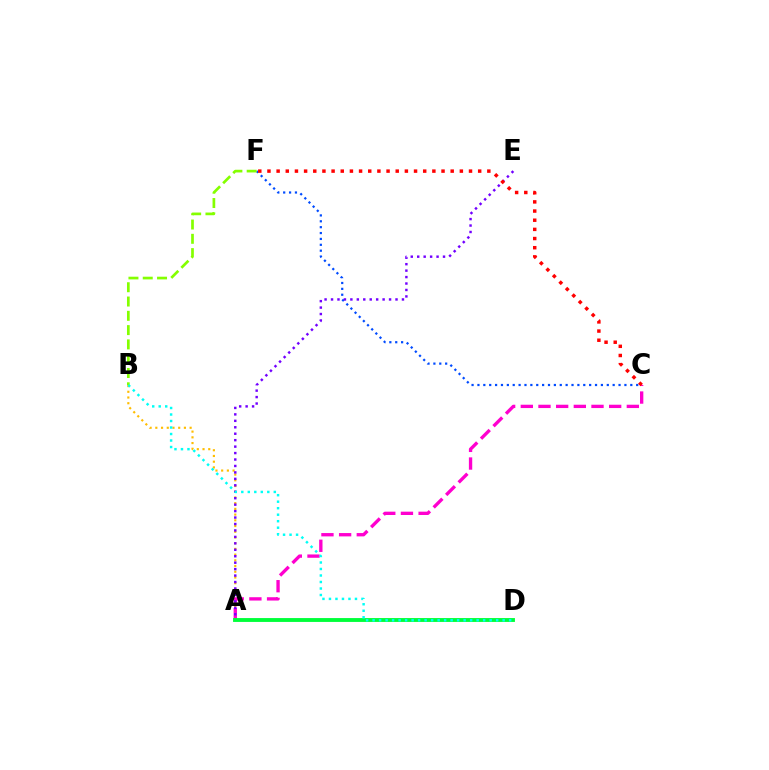{('C', 'F'): [{'color': '#004bff', 'line_style': 'dotted', 'thickness': 1.6}, {'color': '#ff0000', 'line_style': 'dotted', 'thickness': 2.49}], ('A', 'B'): [{'color': '#ffbd00', 'line_style': 'dotted', 'thickness': 1.55}], ('B', 'F'): [{'color': '#84ff00', 'line_style': 'dashed', 'thickness': 1.94}], ('A', 'C'): [{'color': '#ff00cf', 'line_style': 'dashed', 'thickness': 2.4}], ('A', 'E'): [{'color': '#7200ff', 'line_style': 'dotted', 'thickness': 1.75}], ('A', 'D'): [{'color': '#00ff39', 'line_style': 'solid', 'thickness': 2.78}], ('B', 'D'): [{'color': '#00fff6', 'line_style': 'dotted', 'thickness': 1.77}]}